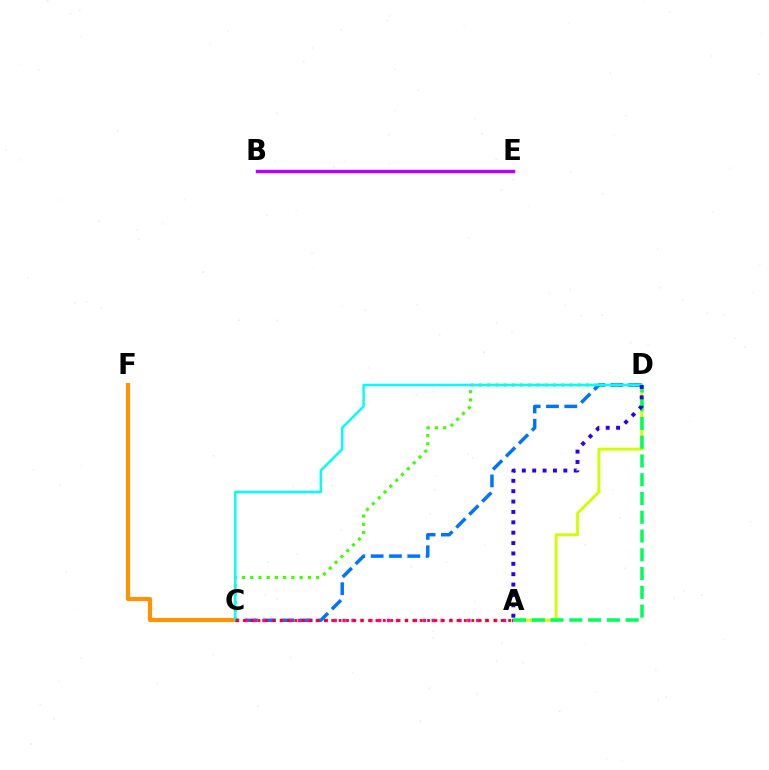{('C', 'D'): [{'color': '#3dff00', 'line_style': 'dotted', 'thickness': 2.24}, {'color': '#0074ff', 'line_style': 'dashed', 'thickness': 2.49}, {'color': '#00fff6', 'line_style': 'solid', 'thickness': 1.77}], ('A', 'D'): [{'color': '#d1ff00', 'line_style': 'solid', 'thickness': 2.06}, {'color': '#00ff5c', 'line_style': 'dashed', 'thickness': 2.55}, {'color': '#2500ff', 'line_style': 'dotted', 'thickness': 2.82}], ('C', 'F'): [{'color': '#ff9400', 'line_style': 'solid', 'thickness': 2.98}], ('A', 'C'): [{'color': '#ff00ac', 'line_style': 'dotted', 'thickness': 2.42}, {'color': '#ff0000', 'line_style': 'dotted', 'thickness': 2.0}], ('B', 'E'): [{'color': '#b900ff', 'line_style': 'solid', 'thickness': 2.45}]}